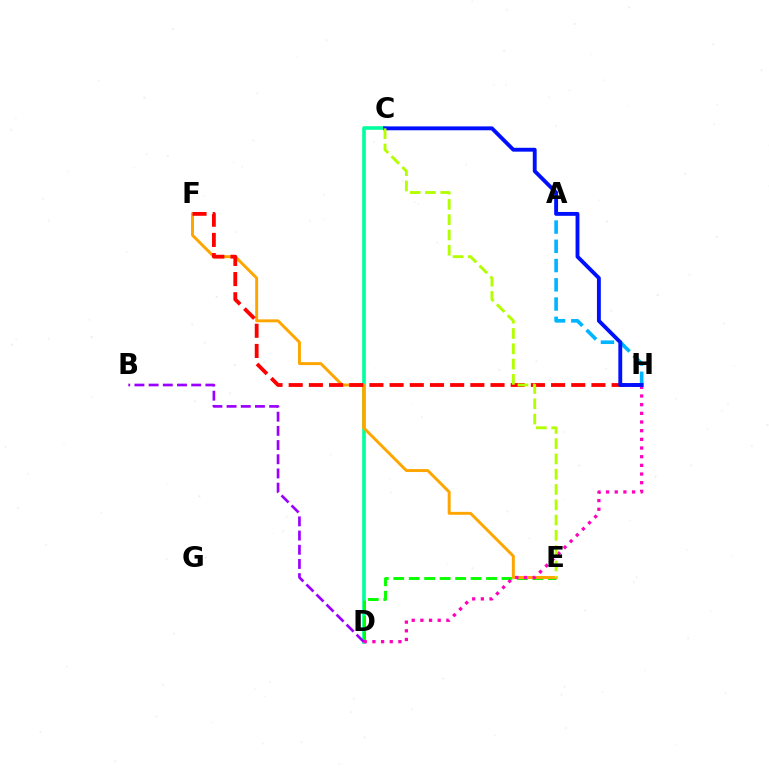{('C', 'D'): [{'color': '#00ff9d', 'line_style': 'solid', 'thickness': 2.6}], ('D', 'E'): [{'color': '#08ff00', 'line_style': 'dashed', 'thickness': 2.1}], ('E', 'F'): [{'color': '#ffa500', 'line_style': 'solid', 'thickness': 2.11}], ('F', 'H'): [{'color': '#ff0000', 'line_style': 'dashed', 'thickness': 2.74}], ('D', 'H'): [{'color': '#ff00bd', 'line_style': 'dotted', 'thickness': 2.36}], ('A', 'H'): [{'color': '#00b5ff', 'line_style': 'dashed', 'thickness': 2.61}], ('C', 'H'): [{'color': '#0010ff', 'line_style': 'solid', 'thickness': 2.79}], ('B', 'D'): [{'color': '#9b00ff', 'line_style': 'dashed', 'thickness': 1.93}], ('C', 'E'): [{'color': '#b3ff00', 'line_style': 'dashed', 'thickness': 2.08}]}